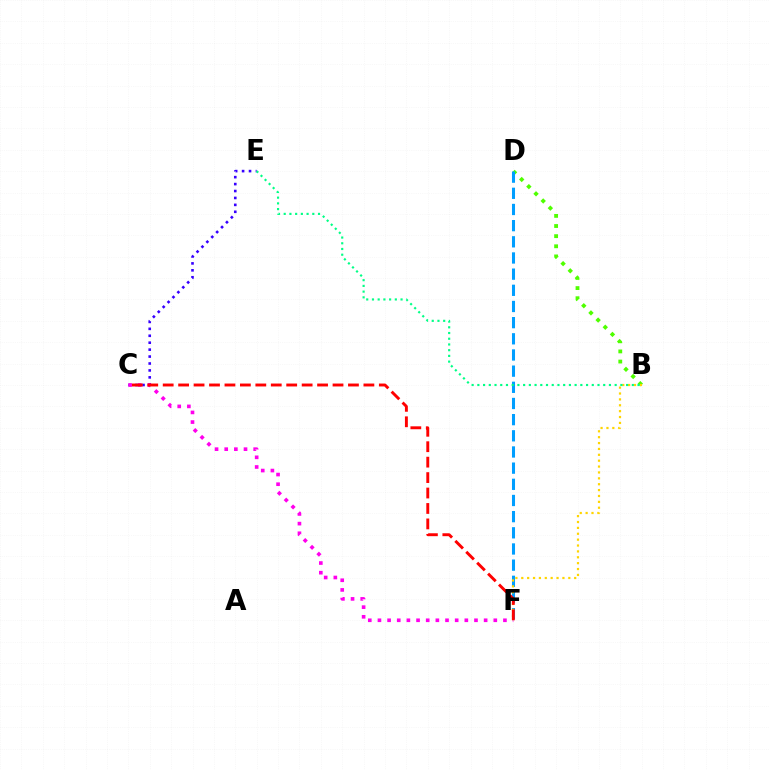{('B', 'D'): [{'color': '#4fff00', 'line_style': 'dotted', 'thickness': 2.75}], ('C', 'E'): [{'color': '#3700ff', 'line_style': 'dotted', 'thickness': 1.88}], ('D', 'F'): [{'color': '#009eff', 'line_style': 'dashed', 'thickness': 2.2}], ('C', 'F'): [{'color': '#ff00ed', 'line_style': 'dotted', 'thickness': 2.62}, {'color': '#ff0000', 'line_style': 'dashed', 'thickness': 2.1}], ('B', 'F'): [{'color': '#ffd500', 'line_style': 'dotted', 'thickness': 1.6}], ('B', 'E'): [{'color': '#00ff86', 'line_style': 'dotted', 'thickness': 1.55}]}